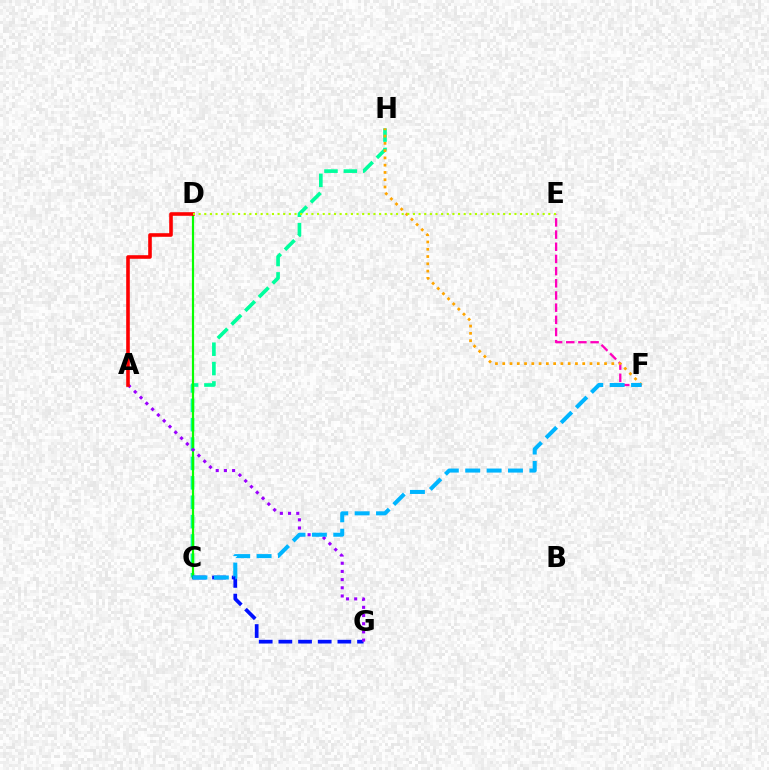{('E', 'F'): [{'color': '#ff00bd', 'line_style': 'dashed', 'thickness': 1.65}], ('C', 'H'): [{'color': '#00ff9d', 'line_style': 'dashed', 'thickness': 2.63}], ('C', 'D'): [{'color': '#08ff00', 'line_style': 'solid', 'thickness': 1.58}], ('C', 'G'): [{'color': '#0010ff', 'line_style': 'dashed', 'thickness': 2.67}], ('A', 'G'): [{'color': '#9b00ff', 'line_style': 'dotted', 'thickness': 2.22}], ('A', 'D'): [{'color': '#ff0000', 'line_style': 'solid', 'thickness': 2.59}], ('F', 'H'): [{'color': '#ffa500', 'line_style': 'dotted', 'thickness': 1.98}], ('C', 'F'): [{'color': '#00b5ff', 'line_style': 'dashed', 'thickness': 2.9}], ('D', 'E'): [{'color': '#b3ff00', 'line_style': 'dotted', 'thickness': 1.53}]}